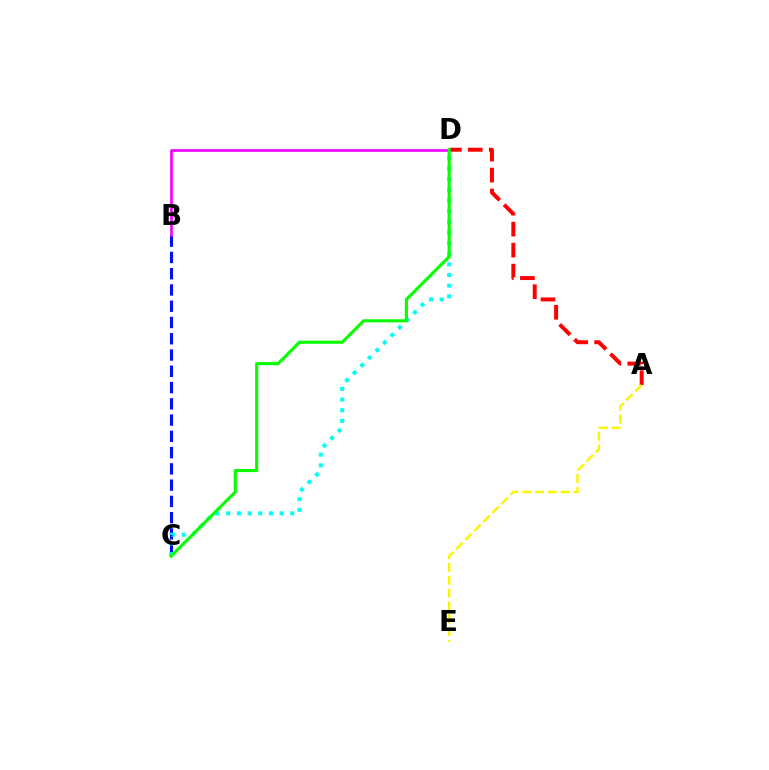{('B', 'C'): [{'color': '#0010ff', 'line_style': 'dashed', 'thickness': 2.21}], ('A', 'D'): [{'color': '#ff0000', 'line_style': 'dashed', 'thickness': 2.85}], ('B', 'D'): [{'color': '#ee00ff', 'line_style': 'solid', 'thickness': 1.9}], ('C', 'D'): [{'color': '#00fff6', 'line_style': 'dotted', 'thickness': 2.9}, {'color': '#08ff00', 'line_style': 'solid', 'thickness': 2.25}], ('A', 'E'): [{'color': '#fcf500', 'line_style': 'dashed', 'thickness': 1.74}]}